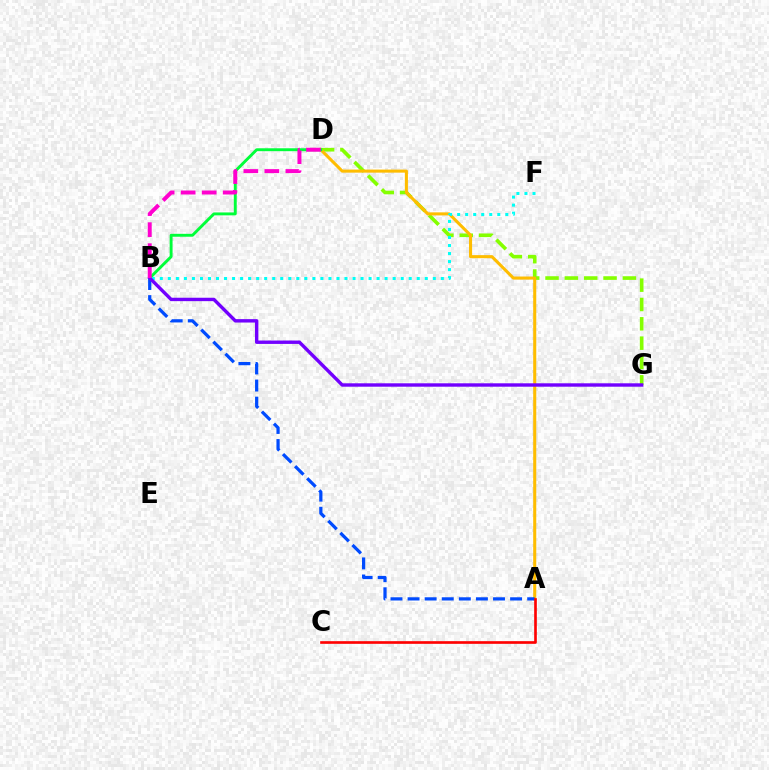{('D', 'G'): [{'color': '#84ff00', 'line_style': 'dashed', 'thickness': 2.63}], ('A', 'D'): [{'color': '#ffbd00', 'line_style': 'solid', 'thickness': 2.21}], ('A', 'B'): [{'color': '#004bff', 'line_style': 'dashed', 'thickness': 2.32}], ('B', 'D'): [{'color': '#00ff39', 'line_style': 'solid', 'thickness': 2.09}, {'color': '#ff00cf', 'line_style': 'dashed', 'thickness': 2.85}], ('A', 'C'): [{'color': '#ff0000', 'line_style': 'solid', 'thickness': 1.91}], ('B', 'F'): [{'color': '#00fff6', 'line_style': 'dotted', 'thickness': 2.18}], ('B', 'G'): [{'color': '#7200ff', 'line_style': 'solid', 'thickness': 2.45}]}